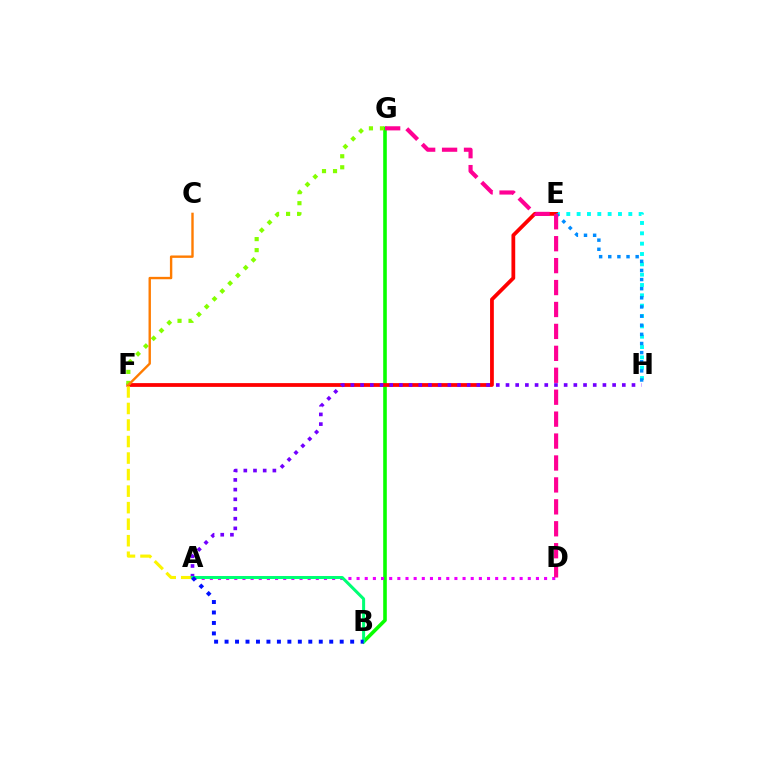{('B', 'G'): [{'color': '#08ff00', 'line_style': 'solid', 'thickness': 2.59}], ('E', 'H'): [{'color': '#00fff6', 'line_style': 'dotted', 'thickness': 2.81}, {'color': '#008cff', 'line_style': 'dotted', 'thickness': 2.48}], ('E', 'F'): [{'color': '#ff0000', 'line_style': 'solid', 'thickness': 2.72}], ('A', 'F'): [{'color': '#fcf500', 'line_style': 'dashed', 'thickness': 2.25}], ('A', 'H'): [{'color': '#7200ff', 'line_style': 'dotted', 'thickness': 2.63}], ('A', 'D'): [{'color': '#ee00ff', 'line_style': 'dotted', 'thickness': 2.21}], ('F', 'G'): [{'color': '#84ff00', 'line_style': 'dotted', 'thickness': 3.0}], ('C', 'F'): [{'color': '#ff7c00', 'line_style': 'solid', 'thickness': 1.72}], ('A', 'B'): [{'color': '#00ff74', 'line_style': 'solid', 'thickness': 2.17}, {'color': '#0010ff', 'line_style': 'dotted', 'thickness': 2.84}], ('D', 'G'): [{'color': '#ff0094', 'line_style': 'dashed', 'thickness': 2.98}]}